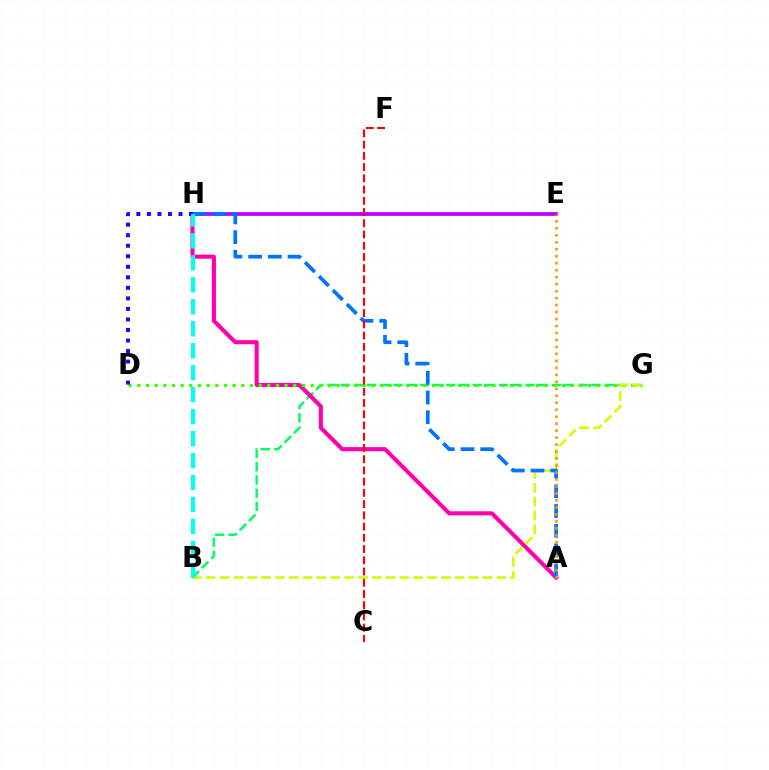{('B', 'G'): [{'color': '#00ff5c', 'line_style': 'dashed', 'thickness': 1.79}, {'color': '#d1ff00', 'line_style': 'dashed', 'thickness': 1.88}], ('A', 'H'): [{'color': '#ff00ac', 'line_style': 'solid', 'thickness': 2.95}, {'color': '#0074ff', 'line_style': 'dashed', 'thickness': 2.68}], ('D', 'G'): [{'color': '#3dff00', 'line_style': 'dotted', 'thickness': 2.35}], ('E', 'H'): [{'color': '#b900ff', 'line_style': 'solid', 'thickness': 2.68}], ('D', 'H'): [{'color': '#2500ff', 'line_style': 'dotted', 'thickness': 2.86}], ('A', 'E'): [{'color': '#ff9400', 'line_style': 'dotted', 'thickness': 1.9}], ('C', 'F'): [{'color': '#ff0000', 'line_style': 'dashed', 'thickness': 1.53}], ('B', 'H'): [{'color': '#00fff6', 'line_style': 'dashed', 'thickness': 2.98}]}